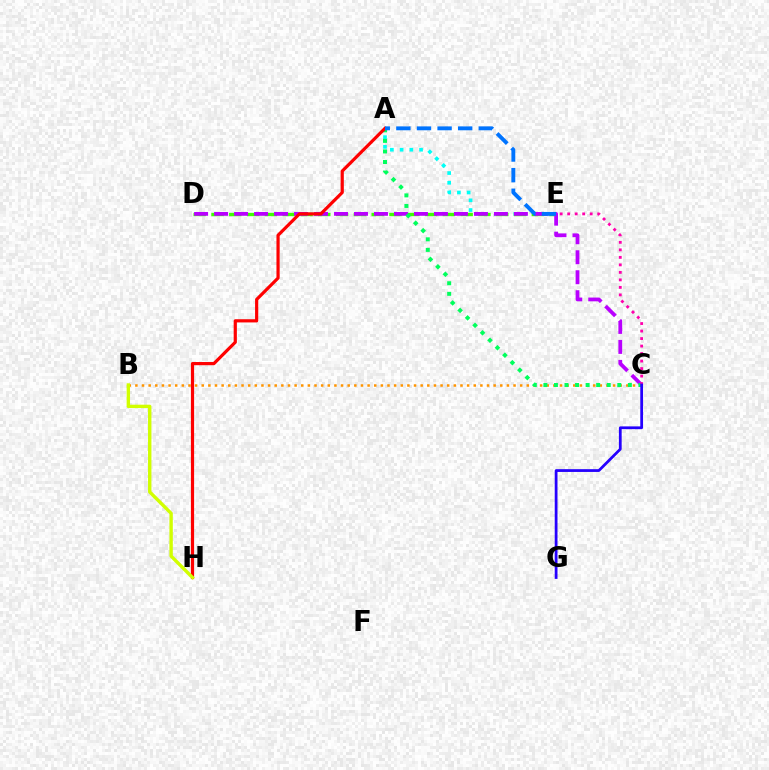{('B', 'C'): [{'color': '#ff9400', 'line_style': 'dotted', 'thickness': 1.8}], ('A', 'E'): [{'color': '#00fff6', 'line_style': 'dotted', 'thickness': 2.64}, {'color': '#0074ff', 'line_style': 'dashed', 'thickness': 2.8}], ('D', 'E'): [{'color': '#3dff00', 'line_style': 'dashed', 'thickness': 2.42}], ('C', 'D'): [{'color': '#b900ff', 'line_style': 'dashed', 'thickness': 2.72}], ('A', 'C'): [{'color': '#00ff5c', 'line_style': 'dotted', 'thickness': 2.87}], ('C', 'E'): [{'color': '#ff00ac', 'line_style': 'dotted', 'thickness': 2.04}], ('A', 'H'): [{'color': '#ff0000', 'line_style': 'solid', 'thickness': 2.3}], ('B', 'H'): [{'color': '#d1ff00', 'line_style': 'solid', 'thickness': 2.44}], ('C', 'G'): [{'color': '#2500ff', 'line_style': 'solid', 'thickness': 2.0}]}